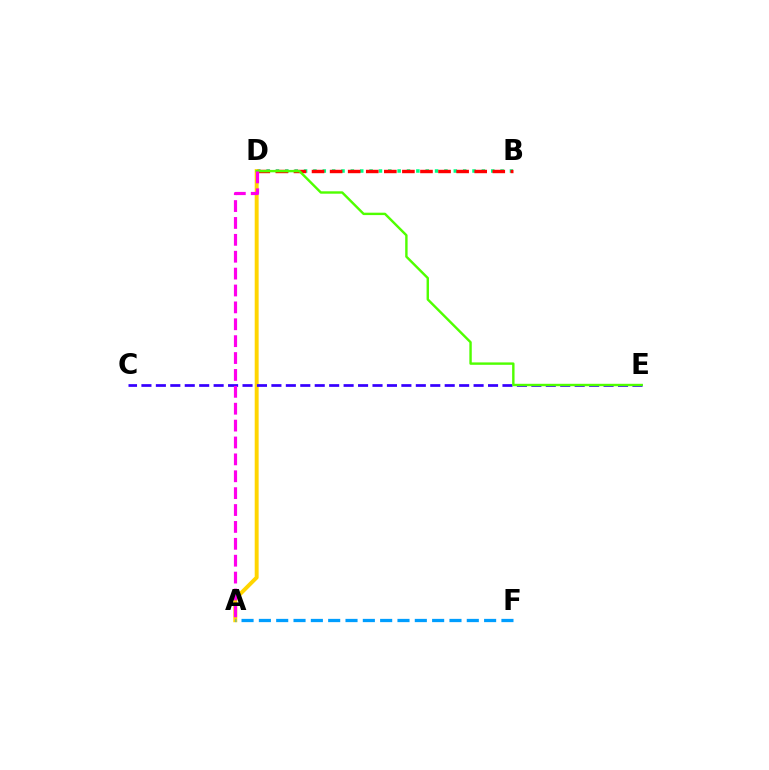{('B', 'D'): [{'color': '#00ff86', 'line_style': 'dotted', 'thickness': 2.54}, {'color': '#ff0000', 'line_style': 'dashed', 'thickness': 2.46}], ('A', 'D'): [{'color': '#ffd500', 'line_style': 'solid', 'thickness': 2.83}, {'color': '#ff00ed', 'line_style': 'dashed', 'thickness': 2.29}], ('C', 'E'): [{'color': '#3700ff', 'line_style': 'dashed', 'thickness': 1.96}], ('A', 'F'): [{'color': '#009eff', 'line_style': 'dashed', 'thickness': 2.35}], ('D', 'E'): [{'color': '#4fff00', 'line_style': 'solid', 'thickness': 1.73}]}